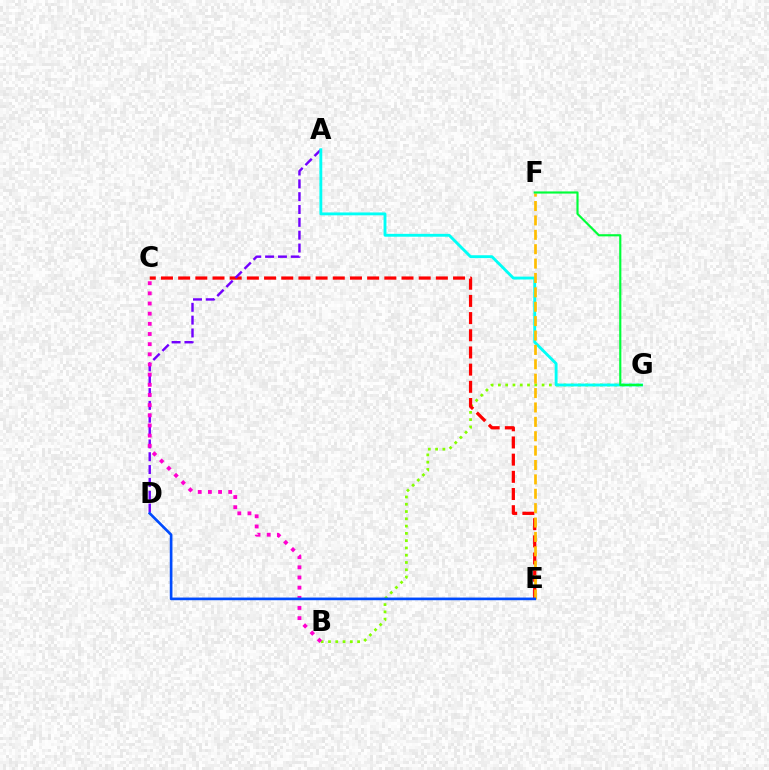{('B', 'G'): [{'color': '#84ff00', 'line_style': 'dotted', 'thickness': 1.98}], ('C', 'E'): [{'color': '#ff0000', 'line_style': 'dashed', 'thickness': 2.33}], ('A', 'D'): [{'color': '#7200ff', 'line_style': 'dashed', 'thickness': 1.74}], ('A', 'G'): [{'color': '#00fff6', 'line_style': 'solid', 'thickness': 2.06}], ('B', 'C'): [{'color': '#ff00cf', 'line_style': 'dotted', 'thickness': 2.76}], ('E', 'F'): [{'color': '#ffbd00', 'line_style': 'dashed', 'thickness': 1.95}], ('F', 'G'): [{'color': '#00ff39', 'line_style': 'solid', 'thickness': 1.55}], ('D', 'E'): [{'color': '#004bff', 'line_style': 'solid', 'thickness': 1.92}]}